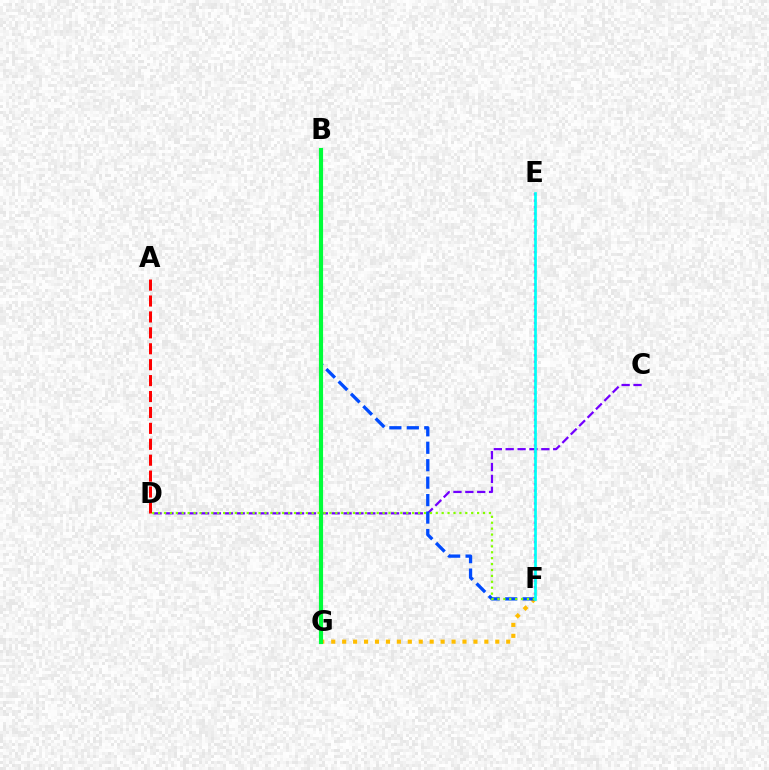{('F', 'G'): [{'color': '#ffbd00', 'line_style': 'dotted', 'thickness': 2.97}], ('E', 'F'): [{'color': '#ff00cf', 'line_style': 'dotted', 'thickness': 1.75}, {'color': '#00fff6', 'line_style': 'solid', 'thickness': 1.94}], ('C', 'D'): [{'color': '#7200ff', 'line_style': 'dashed', 'thickness': 1.61}], ('B', 'F'): [{'color': '#004bff', 'line_style': 'dashed', 'thickness': 2.37}], ('A', 'D'): [{'color': '#ff0000', 'line_style': 'dashed', 'thickness': 2.16}], ('B', 'G'): [{'color': '#00ff39', 'line_style': 'solid', 'thickness': 2.99}], ('D', 'F'): [{'color': '#84ff00', 'line_style': 'dotted', 'thickness': 1.6}]}